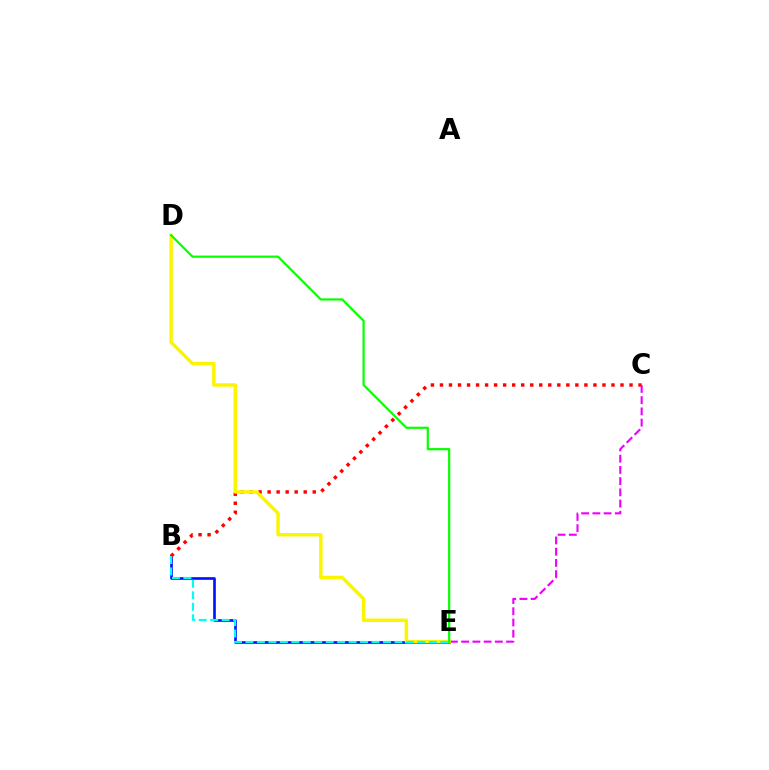{('B', 'E'): [{'color': '#0010ff', 'line_style': 'solid', 'thickness': 1.9}, {'color': '#00fff6', 'line_style': 'dashed', 'thickness': 1.56}], ('B', 'C'): [{'color': '#ff0000', 'line_style': 'dotted', 'thickness': 2.45}], ('C', 'E'): [{'color': '#ee00ff', 'line_style': 'dashed', 'thickness': 1.53}], ('D', 'E'): [{'color': '#fcf500', 'line_style': 'solid', 'thickness': 2.49}, {'color': '#08ff00', 'line_style': 'solid', 'thickness': 1.59}]}